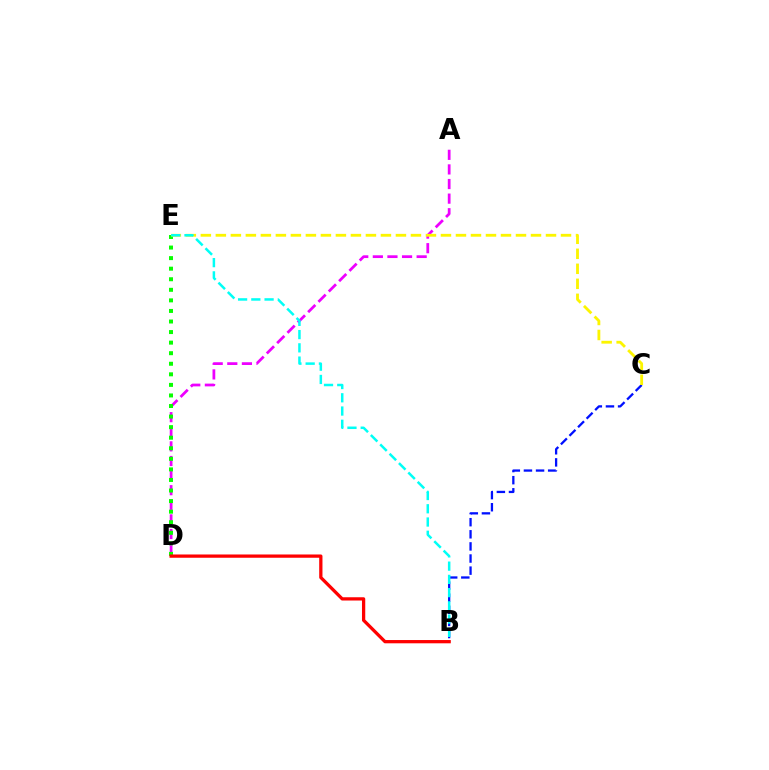{('A', 'D'): [{'color': '#ee00ff', 'line_style': 'dashed', 'thickness': 1.98}], ('D', 'E'): [{'color': '#08ff00', 'line_style': 'dotted', 'thickness': 2.87}], ('B', 'C'): [{'color': '#0010ff', 'line_style': 'dashed', 'thickness': 1.65}], ('C', 'E'): [{'color': '#fcf500', 'line_style': 'dashed', 'thickness': 2.04}], ('B', 'E'): [{'color': '#00fff6', 'line_style': 'dashed', 'thickness': 1.8}], ('B', 'D'): [{'color': '#ff0000', 'line_style': 'solid', 'thickness': 2.35}]}